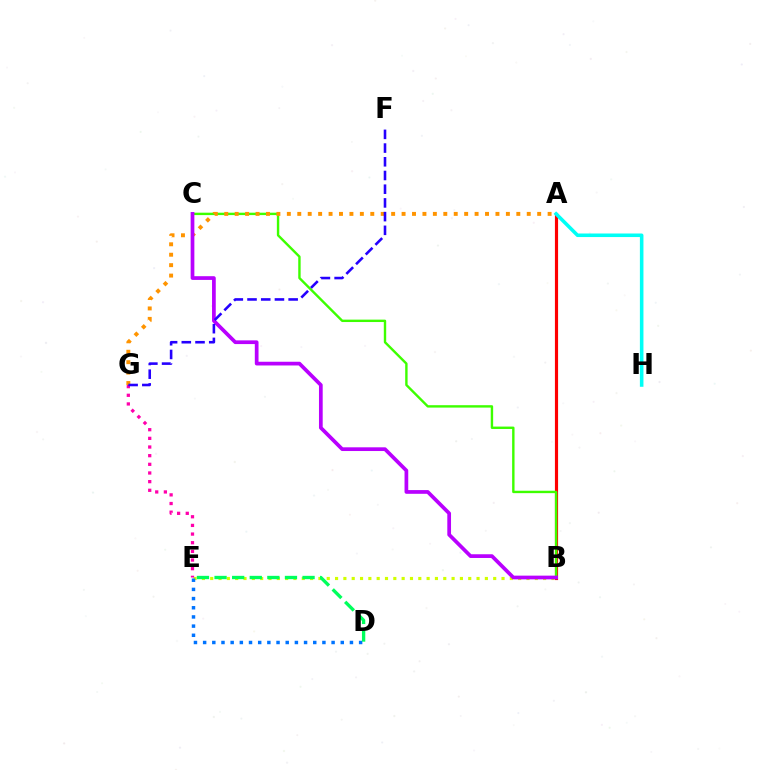{('A', 'B'): [{'color': '#ff0000', 'line_style': 'solid', 'thickness': 2.28}], ('B', 'E'): [{'color': '#d1ff00', 'line_style': 'dotted', 'thickness': 2.26}], ('B', 'C'): [{'color': '#3dff00', 'line_style': 'solid', 'thickness': 1.73}, {'color': '#b900ff', 'line_style': 'solid', 'thickness': 2.68}], ('D', 'E'): [{'color': '#0074ff', 'line_style': 'dotted', 'thickness': 2.49}, {'color': '#00ff5c', 'line_style': 'dashed', 'thickness': 2.39}], ('A', 'G'): [{'color': '#ff9400', 'line_style': 'dotted', 'thickness': 2.83}], ('E', 'G'): [{'color': '#ff00ac', 'line_style': 'dotted', 'thickness': 2.35}], ('F', 'G'): [{'color': '#2500ff', 'line_style': 'dashed', 'thickness': 1.86}], ('A', 'H'): [{'color': '#00fff6', 'line_style': 'solid', 'thickness': 2.56}]}